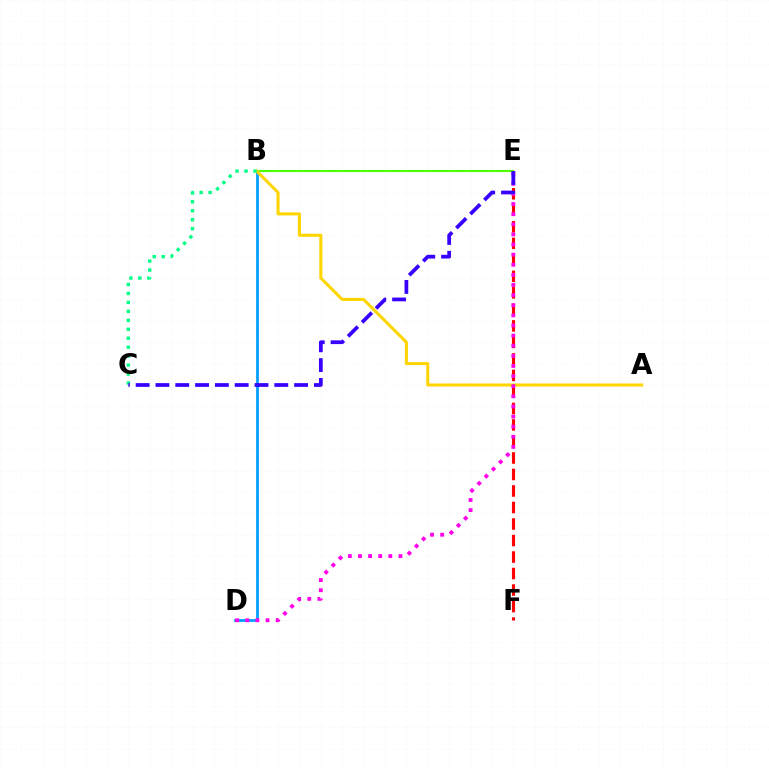{('B', 'D'): [{'color': '#009eff', 'line_style': 'solid', 'thickness': 1.99}], ('B', 'E'): [{'color': '#4fff00', 'line_style': 'solid', 'thickness': 1.54}], ('A', 'B'): [{'color': '#ffd500', 'line_style': 'solid', 'thickness': 2.19}], ('E', 'F'): [{'color': '#ff0000', 'line_style': 'dashed', 'thickness': 2.24}], ('B', 'C'): [{'color': '#00ff86', 'line_style': 'dotted', 'thickness': 2.43}], ('D', 'E'): [{'color': '#ff00ed', 'line_style': 'dotted', 'thickness': 2.75}], ('C', 'E'): [{'color': '#3700ff', 'line_style': 'dashed', 'thickness': 2.69}]}